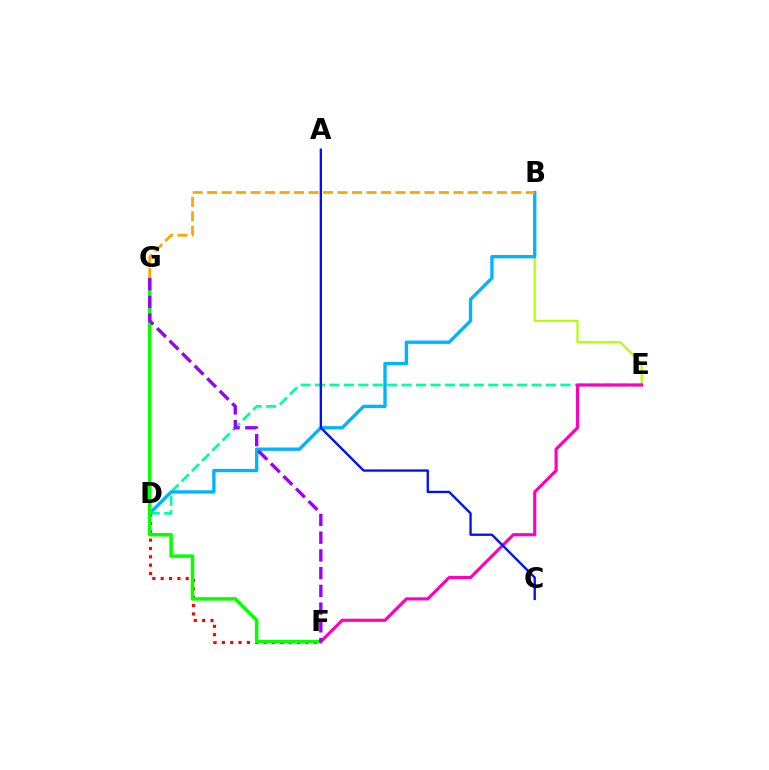{('B', 'E'): [{'color': '#b3ff00', 'line_style': 'solid', 'thickness': 1.56}], ('D', 'F'): [{'color': '#ff0000', 'line_style': 'dotted', 'thickness': 2.27}], ('D', 'E'): [{'color': '#00ff9d', 'line_style': 'dashed', 'thickness': 1.96}], ('B', 'D'): [{'color': '#00b5ff', 'line_style': 'solid', 'thickness': 2.41}], ('F', 'G'): [{'color': '#08ff00', 'line_style': 'solid', 'thickness': 2.54}, {'color': '#9b00ff', 'line_style': 'dashed', 'thickness': 2.41}], ('E', 'F'): [{'color': '#ff00bd', 'line_style': 'solid', 'thickness': 2.27}], ('B', 'G'): [{'color': '#ffa500', 'line_style': 'dashed', 'thickness': 1.97}], ('A', 'C'): [{'color': '#0010ff', 'line_style': 'solid', 'thickness': 1.69}]}